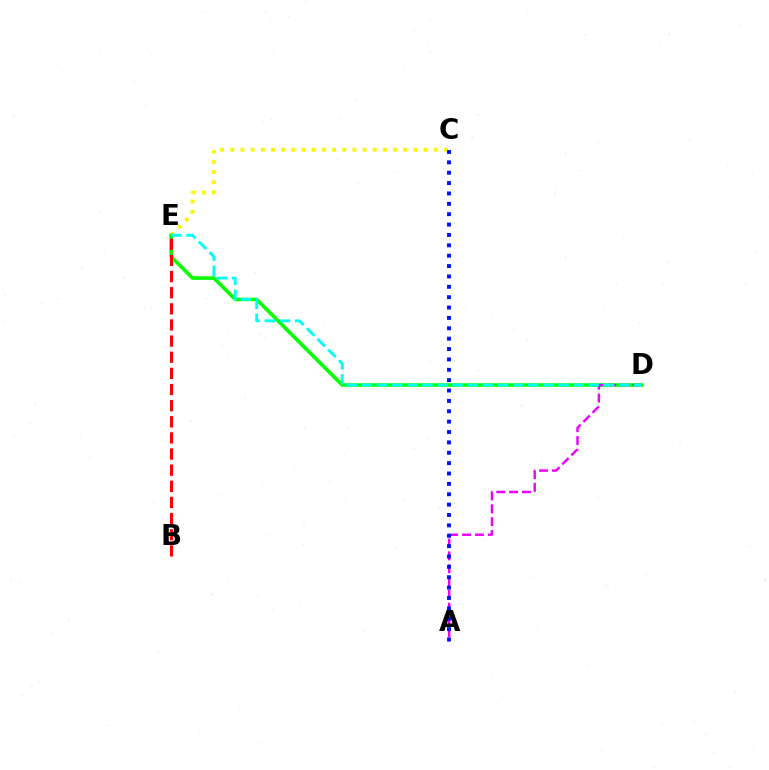{('C', 'E'): [{'color': '#fcf500', 'line_style': 'dotted', 'thickness': 2.76}], ('D', 'E'): [{'color': '#08ff00', 'line_style': 'solid', 'thickness': 2.6}, {'color': '#00fff6', 'line_style': 'dashed', 'thickness': 2.06}], ('A', 'D'): [{'color': '#ee00ff', 'line_style': 'dashed', 'thickness': 1.74}], ('A', 'C'): [{'color': '#0010ff', 'line_style': 'dotted', 'thickness': 2.82}], ('B', 'E'): [{'color': '#ff0000', 'line_style': 'dashed', 'thickness': 2.19}]}